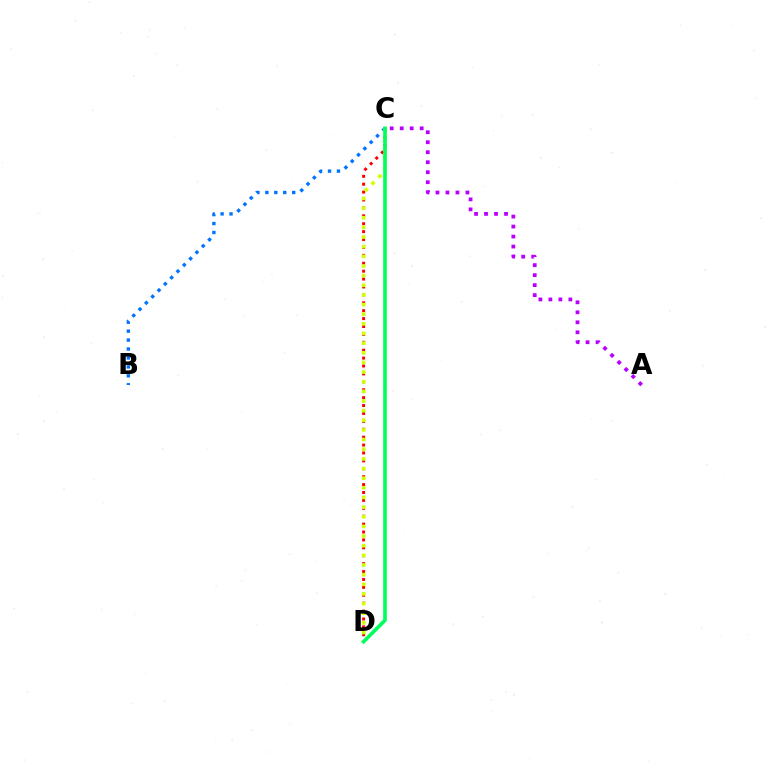{('C', 'D'): [{'color': '#ff0000', 'line_style': 'dotted', 'thickness': 2.15}, {'color': '#d1ff00', 'line_style': 'dotted', 'thickness': 2.62}, {'color': '#00ff5c', 'line_style': 'solid', 'thickness': 2.62}], ('B', 'C'): [{'color': '#0074ff', 'line_style': 'dotted', 'thickness': 2.43}], ('A', 'C'): [{'color': '#b900ff', 'line_style': 'dotted', 'thickness': 2.72}]}